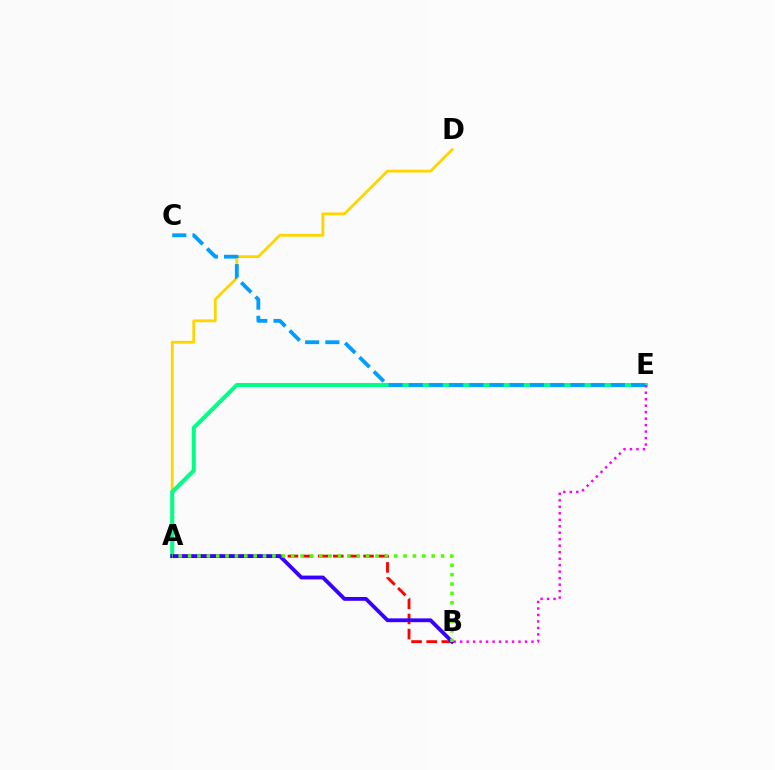{('A', 'D'): [{'color': '#ffd500', 'line_style': 'solid', 'thickness': 2.02}], ('A', 'E'): [{'color': '#00ff86', 'line_style': 'solid', 'thickness': 2.92}], ('C', 'E'): [{'color': '#009eff', 'line_style': 'dashed', 'thickness': 2.75}], ('A', 'B'): [{'color': '#ff0000', 'line_style': 'dashed', 'thickness': 2.05}, {'color': '#3700ff', 'line_style': 'solid', 'thickness': 2.75}, {'color': '#4fff00', 'line_style': 'dotted', 'thickness': 2.55}], ('B', 'E'): [{'color': '#ff00ed', 'line_style': 'dotted', 'thickness': 1.76}]}